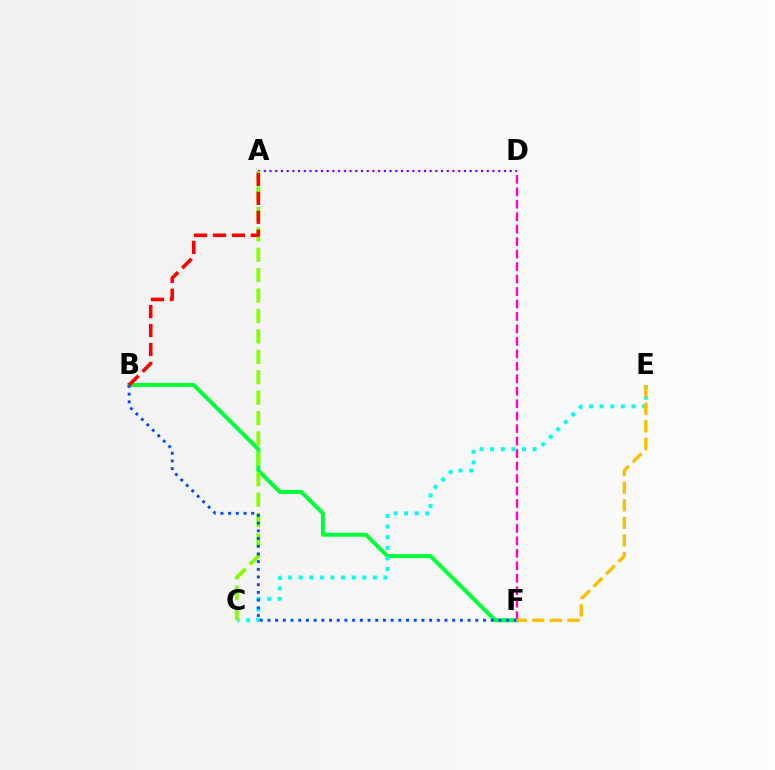{('A', 'D'): [{'color': '#7200ff', 'line_style': 'dotted', 'thickness': 1.55}], ('B', 'F'): [{'color': '#00ff39', 'line_style': 'solid', 'thickness': 2.88}, {'color': '#004bff', 'line_style': 'dotted', 'thickness': 2.09}], ('C', 'E'): [{'color': '#00fff6', 'line_style': 'dotted', 'thickness': 2.88}], ('A', 'C'): [{'color': '#84ff00', 'line_style': 'dashed', 'thickness': 2.77}], ('D', 'F'): [{'color': '#ff00cf', 'line_style': 'dashed', 'thickness': 1.69}], ('E', 'F'): [{'color': '#ffbd00', 'line_style': 'dashed', 'thickness': 2.39}], ('A', 'B'): [{'color': '#ff0000', 'line_style': 'dashed', 'thickness': 2.57}]}